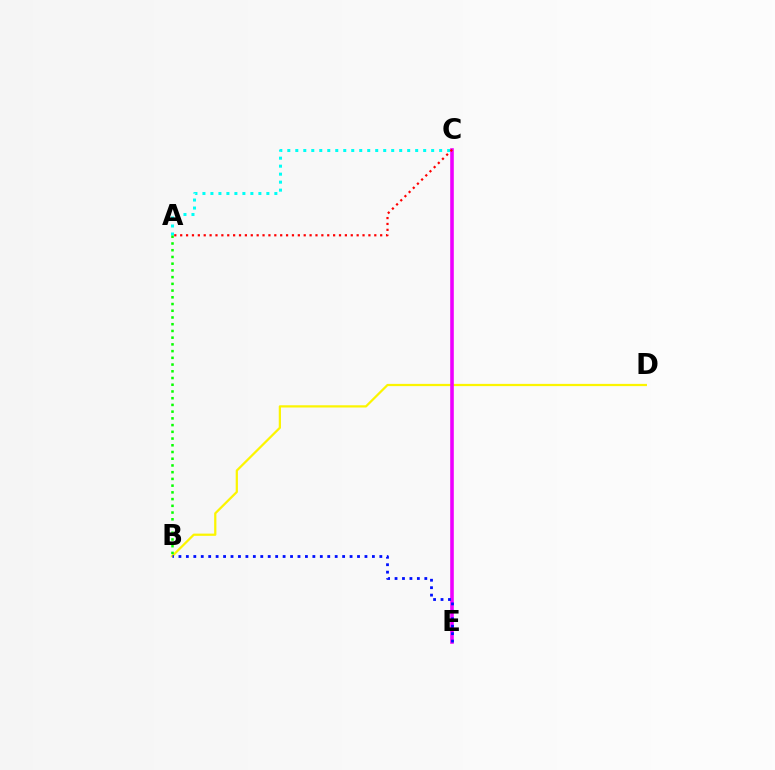{('A', 'C'): [{'color': '#00fff6', 'line_style': 'dotted', 'thickness': 2.17}, {'color': '#ff0000', 'line_style': 'dotted', 'thickness': 1.6}], ('B', 'D'): [{'color': '#fcf500', 'line_style': 'solid', 'thickness': 1.61}], ('A', 'B'): [{'color': '#08ff00', 'line_style': 'dotted', 'thickness': 1.83}], ('C', 'E'): [{'color': '#ee00ff', 'line_style': 'solid', 'thickness': 2.59}], ('B', 'E'): [{'color': '#0010ff', 'line_style': 'dotted', 'thickness': 2.02}]}